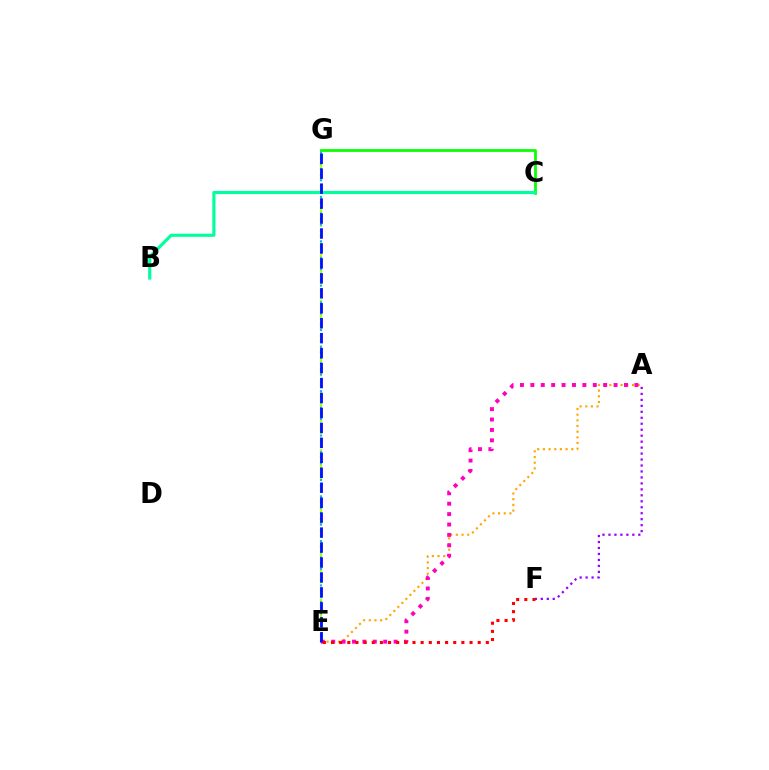{('E', 'G'): [{'color': '#b3ff00', 'line_style': 'dashed', 'thickness': 1.56}, {'color': '#00b5ff', 'line_style': 'dotted', 'thickness': 1.51}, {'color': '#0010ff', 'line_style': 'dashed', 'thickness': 2.03}], ('A', 'F'): [{'color': '#9b00ff', 'line_style': 'dotted', 'thickness': 1.62}], ('A', 'E'): [{'color': '#ffa500', 'line_style': 'dotted', 'thickness': 1.54}, {'color': '#ff00bd', 'line_style': 'dotted', 'thickness': 2.83}], ('C', 'G'): [{'color': '#08ff00', 'line_style': 'solid', 'thickness': 1.99}], ('B', 'C'): [{'color': '#00ff9d', 'line_style': 'solid', 'thickness': 2.26}], ('E', 'F'): [{'color': '#ff0000', 'line_style': 'dotted', 'thickness': 2.21}]}